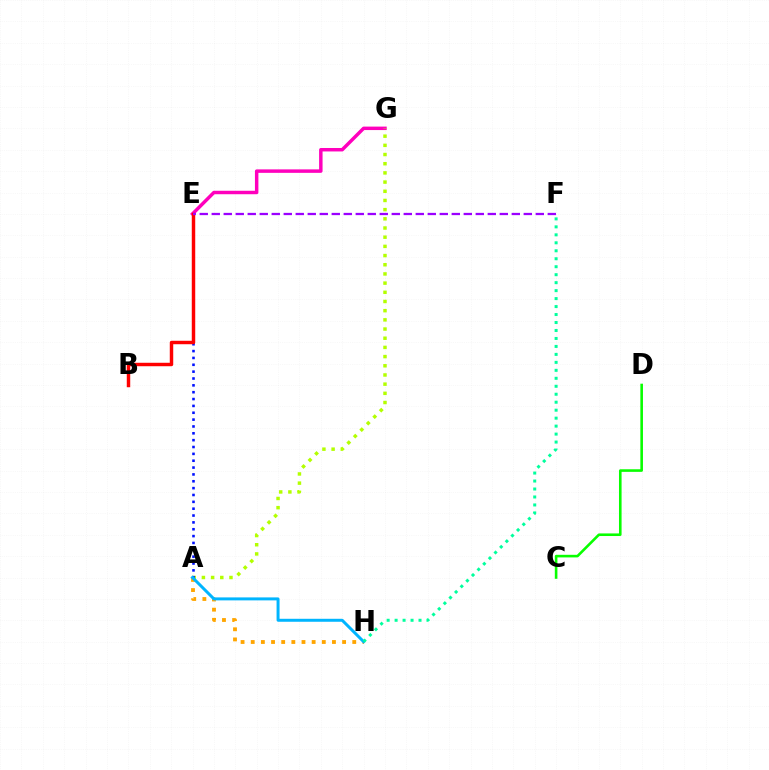{('A', 'H'): [{'color': '#ffa500', 'line_style': 'dotted', 'thickness': 2.76}, {'color': '#00b5ff', 'line_style': 'solid', 'thickness': 2.15}], ('E', 'G'): [{'color': '#ff00bd', 'line_style': 'solid', 'thickness': 2.49}], ('A', 'G'): [{'color': '#b3ff00', 'line_style': 'dotted', 'thickness': 2.5}], ('A', 'E'): [{'color': '#0010ff', 'line_style': 'dotted', 'thickness': 1.86}], ('C', 'D'): [{'color': '#08ff00', 'line_style': 'solid', 'thickness': 1.87}], ('B', 'E'): [{'color': '#ff0000', 'line_style': 'solid', 'thickness': 2.49}], ('E', 'F'): [{'color': '#9b00ff', 'line_style': 'dashed', 'thickness': 1.63}], ('F', 'H'): [{'color': '#00ff9d', 'line_style': 'dotted', 'thickness': 2.17}]}